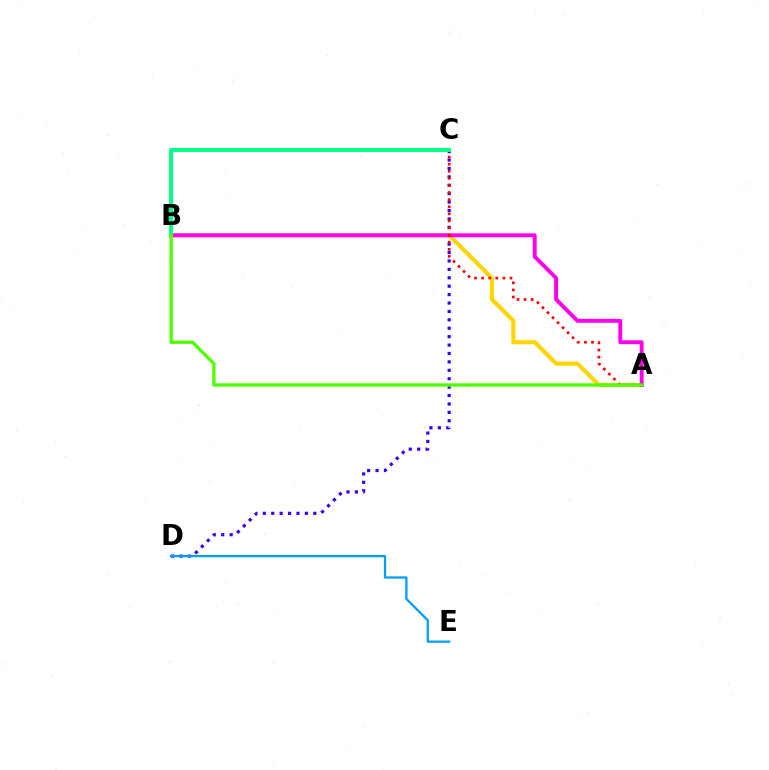{('C', 'D'): [{'color': '#3700ff', 'line_style': 'dotted', 'thickness': 2.29}], ('A', 'B'): [{'color': '#ffd500', 'line_style': 'solid', 'thickness': 2.95}, {'color': '#ff00ed', 'line_style': 'solid', 'thickness': 2.8}, {'color': '#4fff00', 'line_style': 'solid', 'thickness': 2.39}], ('D', 'E'): [{'color': '#009eff', 'line_style': 'solid', 'thickness': 1.64}], ('A', 'C'): [{'color': '#ff0000', 'line_style': 'dotted', 'thickness': 1.93}], ('B', 'C'): [{'color': '#00ff86', 'line_style': 'solid', 'thickness': 2.81}]}